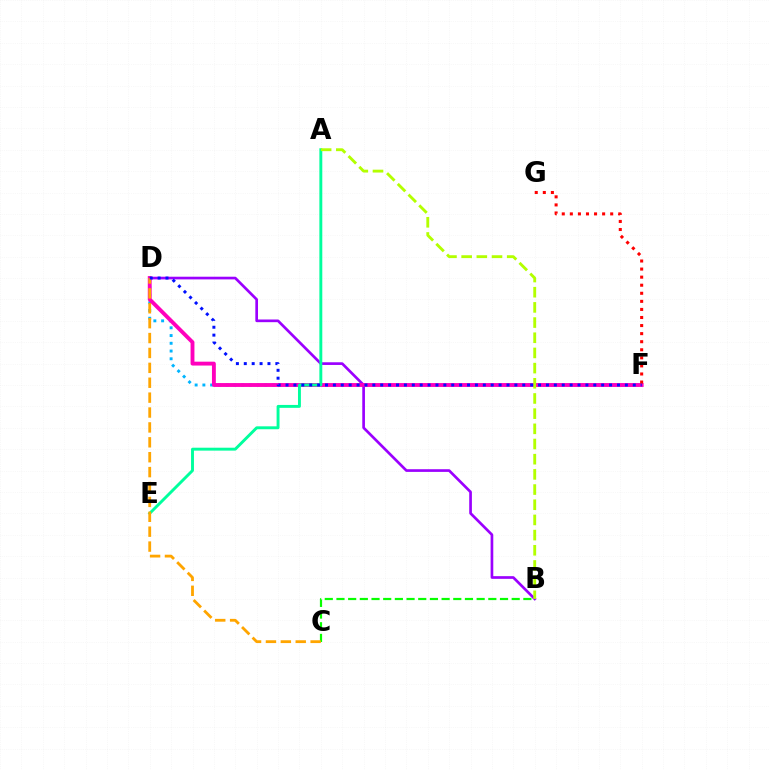{('B', 'D'): [{'color': '#9b00ff', 'line_style': 'solid', 'thickness': 1.93}], ('D', 'F'): [{'color': '#00b5ff', 'line_style': 'dotted', 'thickness': 2.1}, {'color': '#ff00bd', 'line_style': 'solid', 'thickness': 2.79}, {'color': '#0010ff', 'line_style': 'dotted', 'thickness': 2.14}], ('B', 'C'): [{'color': '#08ff00', 'line_style': 'dashed', 'thickness': 1.59}], ('A', 'E'): [{'color': '#00ff9d', 'line_style': 'solid', 'thickness': 2.1}], ('F', 'G'): [{'color': '#ff0000', 'line_style': 'dotted', 'thickness': 2.19}], ('A', 'B'): [{'color': '#b3ff00', 'line_style': 'dashed', 'thickness': 2.06}], ('C', 'D'): [{'color': '#ffa500', 'line_style': 'dashed', 'thickness': 2.02}]}